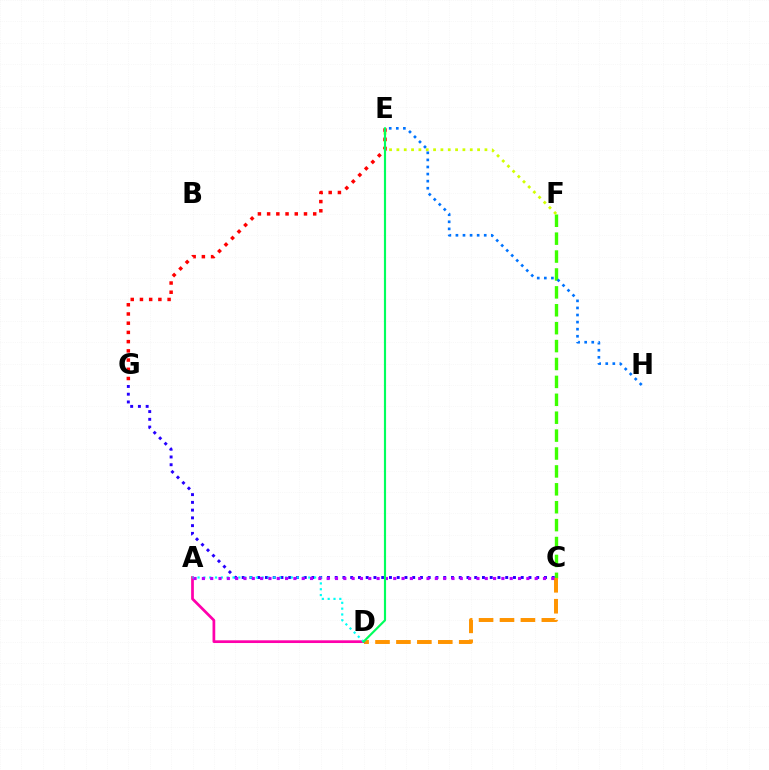{('C', 'F'): [{'color': '#3dff00', 'line_style': 'dashed', 'thickness': 2.43}], ('E', 'F'): [{'color': '#d1ff00', 'line_style': 'dotted', 'thickness': 1.99}], ('C', 'G'): [{'color': '#2500ff', 'line_style': 'dotted', 'thickness': 2.11}], ('E', 'G'): [{'color': '#ff0000', 'line_style': 'dotted', 'thickness': 2.5}], ('C', 'D'): [{'color': '#ff9400', 'line_style': 'dashed', 'thickness': 2.84}], ('A', 'D'): [{'color': '#ff00ac', 'line_style': 'solid', 'thickness': 1.96}, {'color': '#00fff6', 'line_style': 'dotted', 'thickness': 1.58}], ('E', 'H'): [{'color': '#0074ff', 'line_style': 'dotted', 'thickness': 1.92}], ('A', 'C'): [{'color': '#b900ff', 'line_style': 'dotted', 'thickness': 2.26}], ('D', 'E'): [{'color': '#00ff5c', 'line_style': 'solid', 'thickness': 1.55}]}